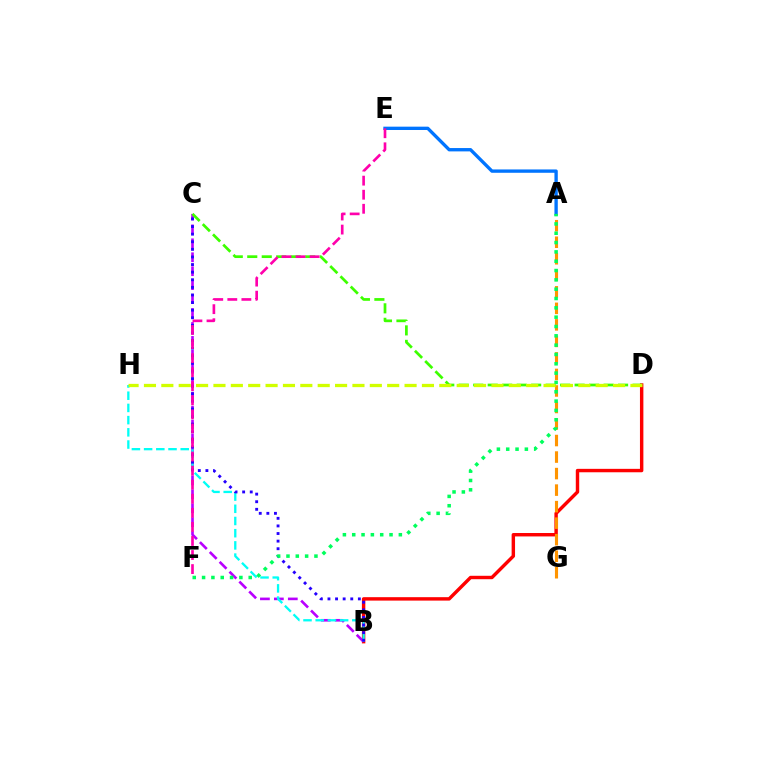{('A', 'E'): [{'color': '#0074ff', 'line_style': 'solid', 'thickness': 2.41}], ('B', 'D'): [{'color': '#ff0000', 'line_style': 'solid', 'thickness': 2.47}], ('B', 'C'): [{'color': '#b900ff', 'line_style': 'dashed', 'thickness': 1.89}, {'color': '#2500ff', 'line_style': 'dotted', 'thickness': 2.06}], ('A', 'G'): [{'color': '#ff9400', 'line_style': 'dashed', 'thickness': 2.24}], ('B', 'H'): [{'color': '#00fff6', 'line_style': 'dashed', 'thickness': 1.66}], ('C', 'D'): [{'color': '#3dff00', 'line_style': 'dashed', 'thickness': 1.97}], ('E', 'F'): [{'color': '#ff00ac', 'line_style': 'dashed', 'thickness': 1.91}], ('A', 'F'): [{'color': '#00ff5c', 'line_style': 'dotted', 'thickness': 2.53}], ('D', 'H'): [{'color': '#d1ff00', 'line_style': 'dashed', 'thickness': 2.36}]}